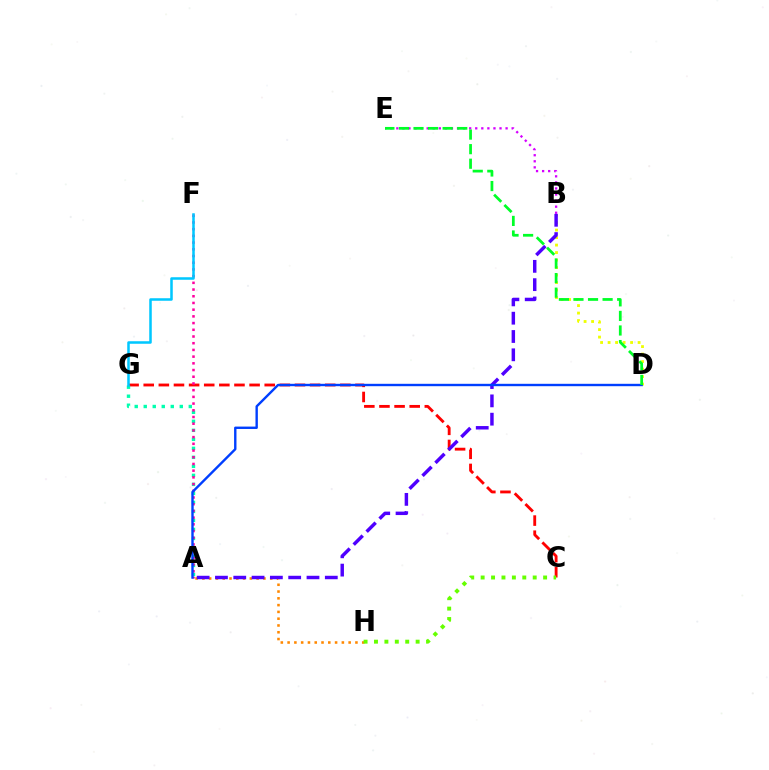{('C', 'G'): [{'color': '#ff0000', 'line_style': 'dashed', 'thickness': 2.05}], ('A', 'G'): [{'color': '#00ffaf', 'line_style': 'dotted', 'thickness': 2.45}], ('A', 'F'): [{'color': '#ff00a0', 'line_style': 'dotted', 'thickness': 1.82}], ('A', 'H'): [{'color': '#ff8800', 'line_style': 'dotted', 'thickness': 1.84}], ('B', 'D'): [{'color': '#eeff00', 'line_style': 'dotted', 'thickness': 2.04}], ('F', 'G'): [{'color': '#00c7ff', 'line_style': 'solid', 'thickness': 1.82}], ('C', 'H'): [{'color': '#66ff00', 'line_style': 'dotted', 'thickness': 2.83}], ('B', 'E'): [{'color': '#d600ff', 'line_style': 'dotted', 'thickness': 1.65}], ('A', 'B'): [{'color': '#4f00ff', 'line_style': 'dashed', 'thickness': 2.49}], ('A', 'D'): [{'color': '#003fff', 'line_style': 'solid', 'thickness': 1.72}], ('D', 'E'): [{'color': '#00ff27', 'line_style': 'dashed', 'thickness': 1.98}]}